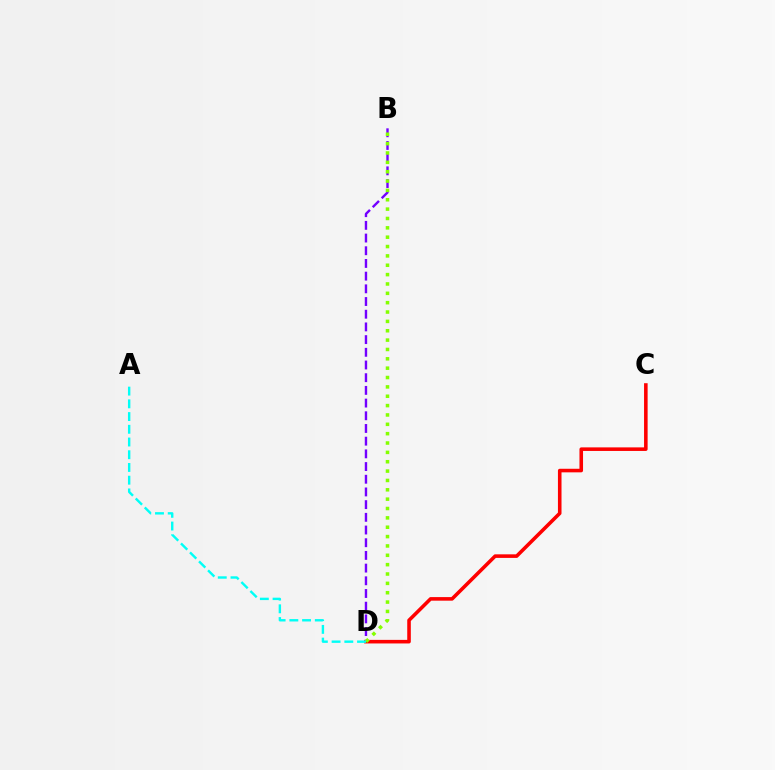{('B', 'D'): [{'color': '#7200ff', 'line_style': 'dashed', 'thickness': 1.72}, {'color': '#84ff00', 'line_style': 'dotted', 'thickness': 2.54}], ('C', 'D'): [{'color': '#ff0000', 'line_style': 'solid', 'thickness': 2.57}], ('A', 'D'): [{'color': '#00fff6', 'line_style': 'dashed', 'thickness': 1.73}]}